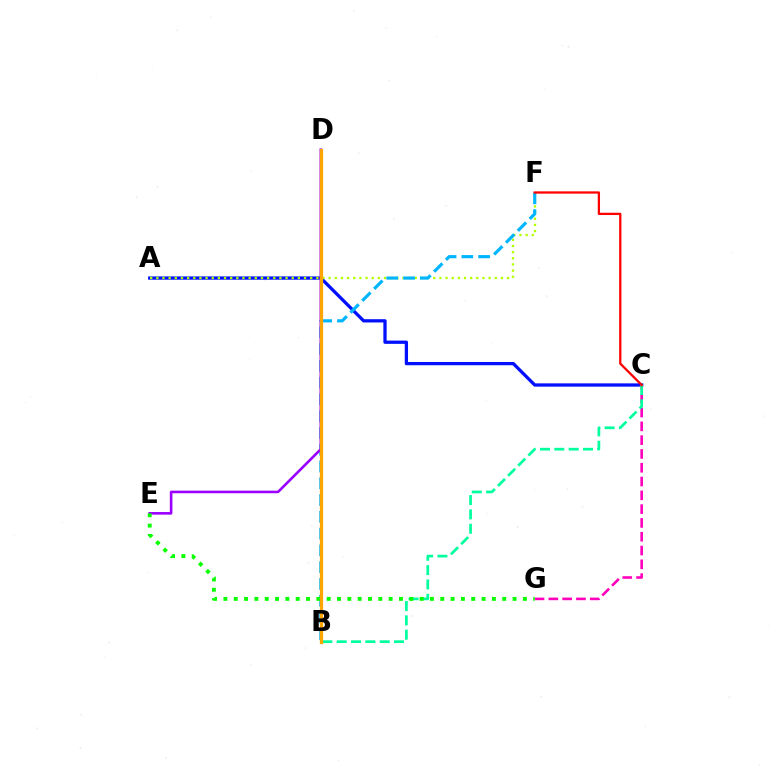{('A', 'C'): [{'color': '#0010ff', 'line_style': 'solid', 'thickness': 2.35}], ('C', 'G'): [{'color': '#ff00bd', 'line_style': 'dashed', 'thickness': 1.87}], ('B', 'C'): [{'color': '#00ff9d', 'line_style': 'dashed', 'thickness': 1.95}], ('A', 'F'): [{'color': '#b3ff00', 'line_style': 'dotted', 'thickness': 1.67}], ('B', 'F'): [{'color': '#00b5ff', 'line_style': 'dashed', 'thickness': 2.28}], ('D', 'E'): [{'color': '#9b00ff', 'line_style': 'solid', 'thickness': 1.87}], ('C', 'F'): [{'color': '#ff0000', 'line_style': 'solid', 'thickness': 1.63}], ('E', 'G'): [{'color': '#08ff00', 'line_style': 'dotted', 'thickness': 2.81}], ('B', 'D'): [{'color': '#ffa500', 'line_style': 'solid', 'thickness': 2.33}]}